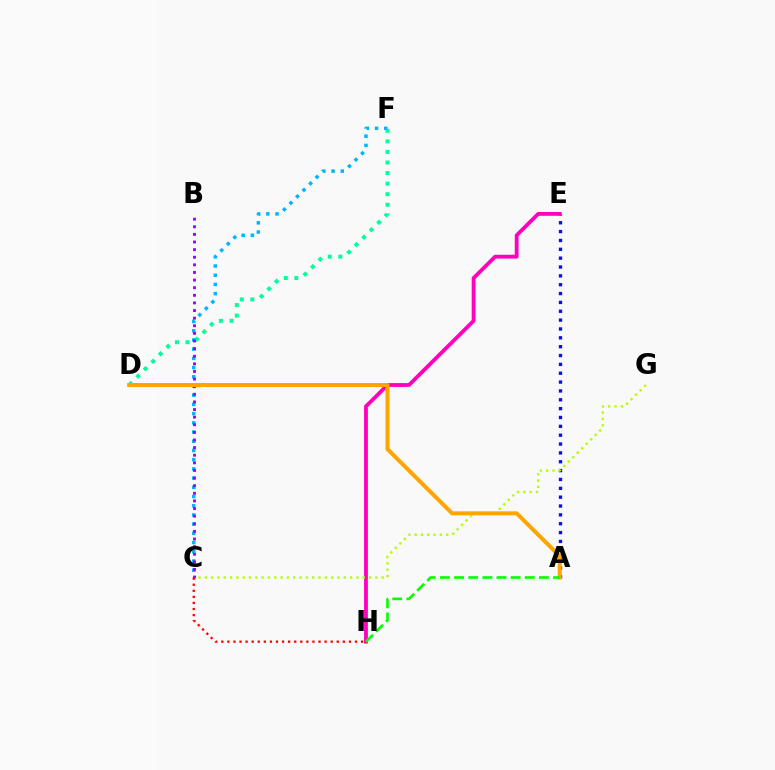{('A', 'E'): [{'color': '#0010ff', 'line_style': 'dotted', 'thickness': 2.41}], ('E', 'H'): [{'color': '#ff00bd', 'line_style': 'solid', 'thickness': 2.74}], ('D', 'F'): [{'color': '#00ff9d', 'line_style': 'dotted', 'thickness': 2.87}], ('C', 'G'): [{'color': '#b3ff00', 'line_style': 'dotted', 'thickness': 1.72}], ('C', 'F'): [{'color': '#00b5ff', 'line_style': 'dotted', 'thickness': 2.5}], ('B', 'C'): [{'color': '#9b00ff', 'line_style': 'dotted', 'thickness': 2.07}], ('C', 'H'): [{'color': '#ff0000', 'line_style': 'dotted', 'thickness': 1.65}], ('A', 'D'): [{'color': '#ffa500', 'line_style': 'solid', 'thickness': 2.89}], ('A', 'H'): [{'color': '#08ff00', 'line_style': 'dashed', 'thickness': 1.92}]}